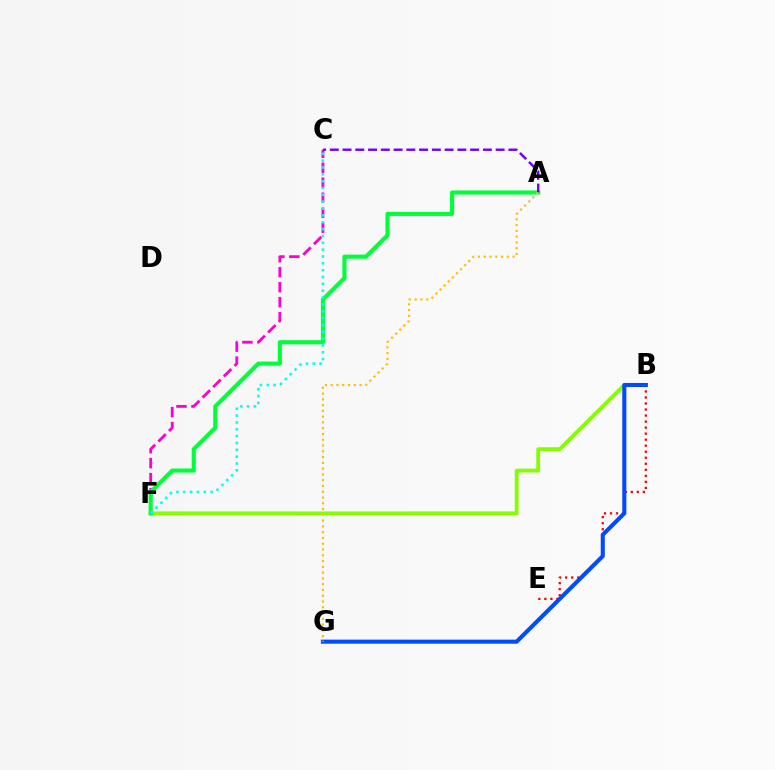{('C', 'F'): [{'color': '#ff00cf', 'line_style': 'dashed', 'thickness': 2.04}, {'color': '#00fff6', 'line_style': 'dotted', 'thickness': 1.86}], ('B', 'E'): [{'color': '#ff0000', 'line_style': 'dotted', 'thickness': 1.64}], ('B', 'F'): [{'color': '#84ff00', 'line_style': 'solid', 'thickness': 2.75}], ('A', 'F'): [{'color': '#00ff39', 'line_style': 'solid', 'thickness': 2.95}], ('B', 'G'): [{'color': '#004bff', 'line_style': 'solid', 'thickness': 2.94}], ('A', 'C'): [{'color': '#7200ff', 'line_style': 'dashed', 'thickness': 1.73}], ('A', 'G'): [{'color': '#ffbd00', 'line_style': 'dotted', 'thickness': 1.57}]}